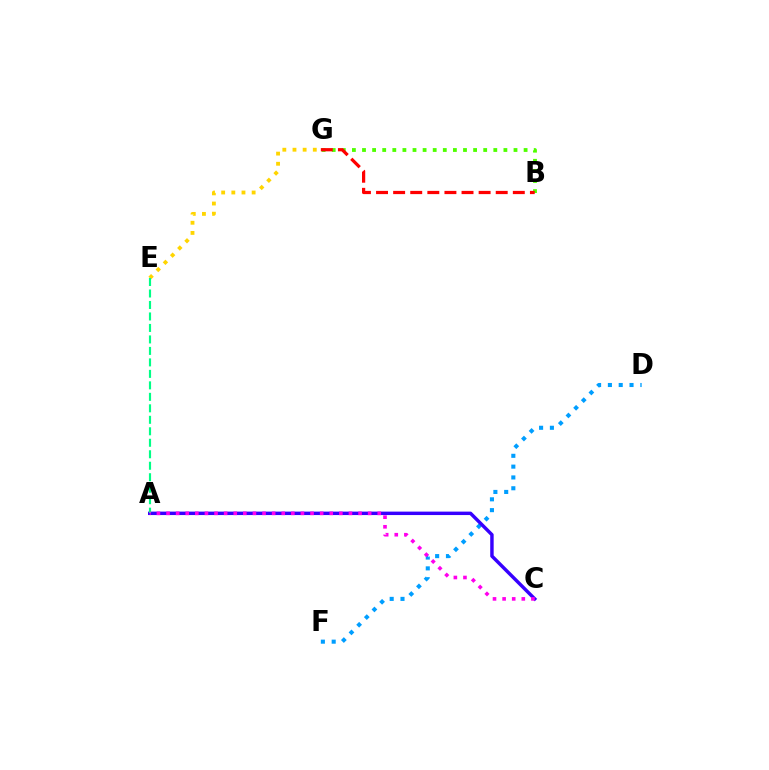{('B', 'G'): [{'color': '#4fff00', 'line_style': 'dotted', 'thickness': 2.74}, {'color': '#ff0000', 'line_style': 'dashed', 'thickness': 2.32}], ('D', 'F'): [{'color': '#009eff', 'line_style': 'dotted', 'thickness': 2.94}], ('A', 'C'): [{'color': '#3700ff', 'line_style': 'solid', 'thickness': 2.48}, {'color': '#ff00ed', 'line_style': 'dotted', 'thickness': 2.61}], ('E', 'G'): [{'color': '#ffd500', 'line_style': 'dotted', 'thickness': 2.76}], ('A', 'E'): [{'color': '#00ff86', 'line_style': 'dashed', 'thickness': 1.56}]}